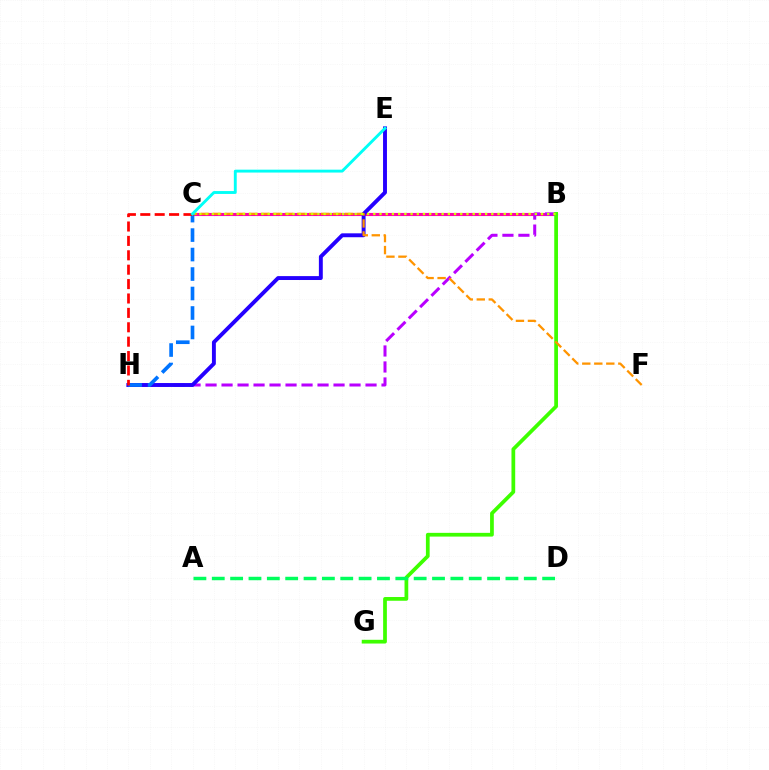{('B', 'C'): [{'color': '#ff00ac', 'line_style': 'solid', 'thickness': 2.24}, {'color': '#d1ff00', 'line_style': 'dotted', 'thickness': 1.69}], ('B', 'H'): [{'color': '#b900ff', 'line_style': 'dashed', 'thickness': 2.17}], ('B', 'G'): [{'color': '#3dff00', 'line_style': 'solid', 'thickness': 2.69}], ('E', 'H'): [{'color': '#2500ff', 'line_style': 'solid', 'thickness': 2.81}], ('C', 'F'): [{'color': '#ff9400', 'line_style': 'dashed', 'thickness': 1.63}], ('A', 'D'): [{'color': '#00ff5c', 'line_style': 'dashed', 'thickness': 2.49}], ('C', 'H'): [{'color': '#0074ff', 'line_style': 'dashed', 'thickness': 2.65}, {'color': '#ff0000', 'line_style': 'dashed', 'thickness': 1.96}], ('C', 'E'): [{'color': '#00fff6', 'line_style': 'solid', 'thickness': 2.08}]}